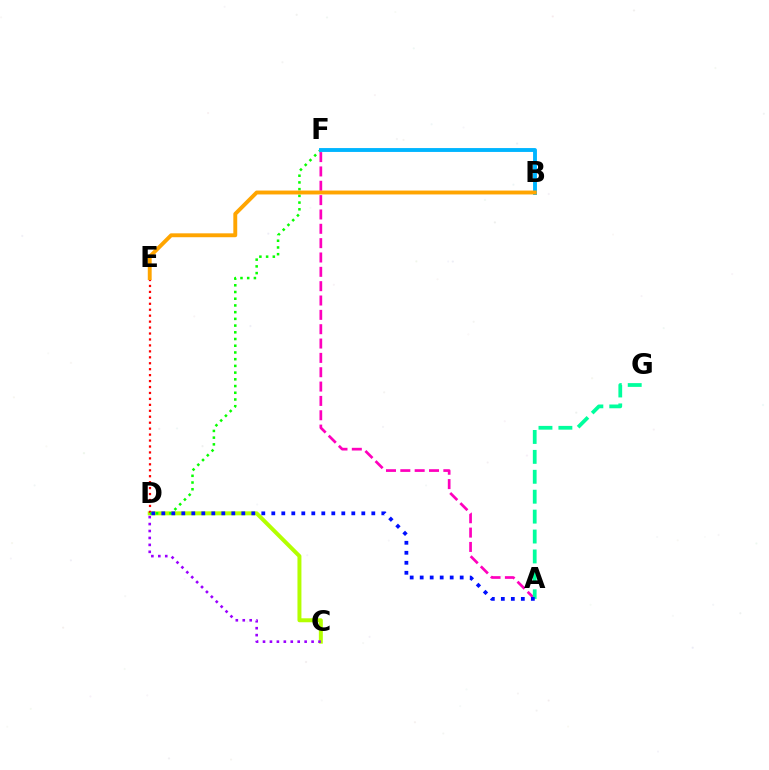{('A', 'F'): [{'color': '#ff00bd', 'line_style': 'dashed', 'thickness': 1.95}], ('C', 'D'): [{'color': '#b3ff00', 'line_style': 'solid', 'thickness': 2.86}, {'color': '#9b00ff', 'line_style': 'dotted', 'thickness': 1.89}], ('D', 'E'): [{'color': '#ff0000', 'line_style': 'dotted', 'thickness': 1.62}], ('D', 'F'): [{'color': '#08ff00', 'line_style': 'dotted', 'thickness': 1.83}], ('A', 'G'): [{'color': '#00ff9d', 'line_style': 'dashed', 'thickness': 2.71}], ('A', 'D'): [{'color': '#0010ff', 'line_style': 'dotted', 'thickness': 2.72}], ('B', 'F'): [{'color': '#00b5ff', 'line_style': 'solid', 'thickness': 2.79}], ('B', 'E'): [{'color': '#ffa500', 'line_style': 'solid', 'thickness': 2.8}]}